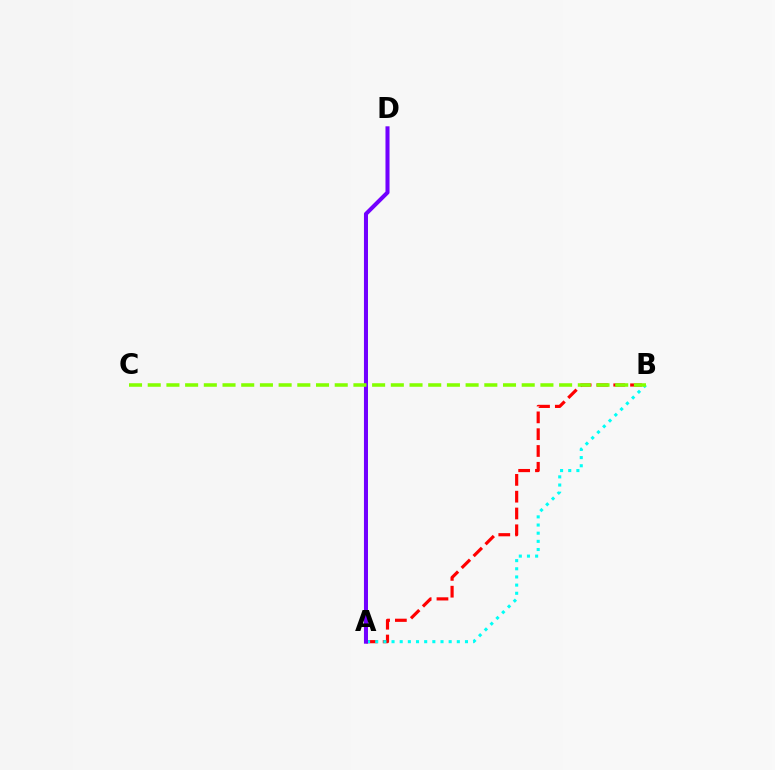{('A', 'B'): [{'color': '#ff0000', 'line_style': 'dashed', 'thickness': 2.28}, {'color': '#00fff6', 'line_style': 'dotted', 'thickness': 2.22}], ('A', 'D'): [{'color': '#7200ff', 'line_style': 'solid', 'thickness': 2.91}], ('B', 'C'): [{'color': '#84ff00', 'line_style': 'dashed', 'thickness': 2.54}]}